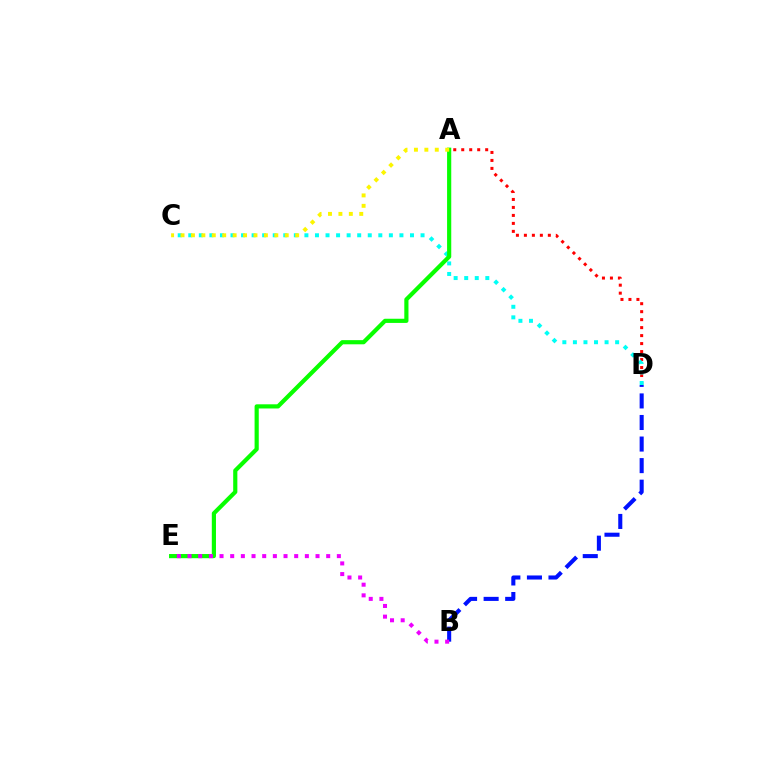{('A', 'D'): [{'color': '#ff0000', 'line_style': 'dotted', 'thickness': 2.17}], ('C', 'D'): [{'color': '#00fff6', 'line_style': 'dotted', 'thickness': 2.87}], ('A', 'E'): [{'color': '#08ff00', 'line_style': 'solid', 'thickness': 3.0}], ('A', 'C'): [{'color': '#fcf500', 'line_style': 'dotted', 'thickness': 2.83}], ('B', 'D'): [{'color': '#0010ff', 'line_style': 'dashed', 'thickness': 2.93}], ('B', 'E'): [{'color': '#ee00ff', 'line_style': 'dotted', 'thickness': 2.9}]}